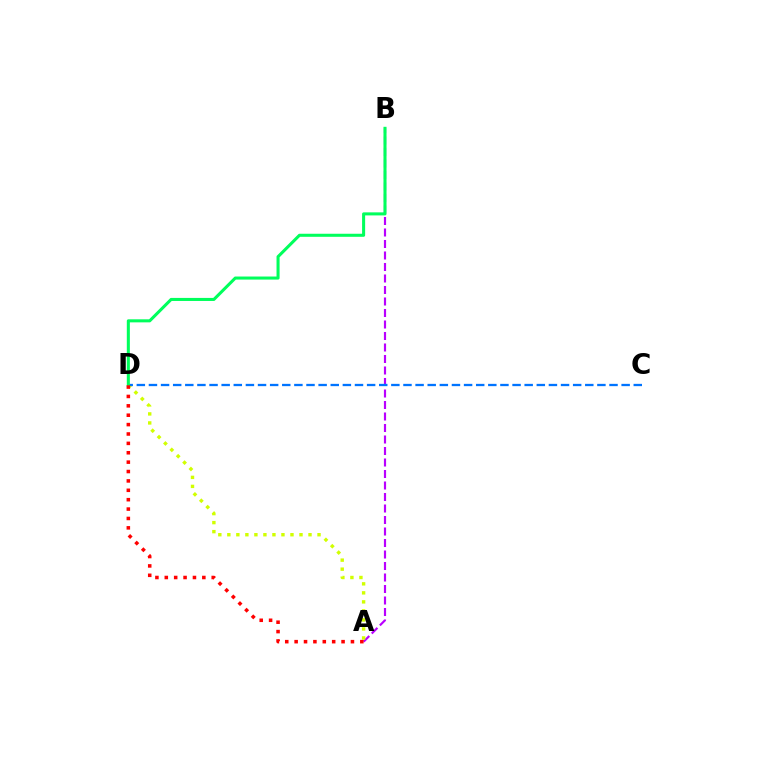{('A', 'B'): [{'color': '#b900ff', 'line_style': 'dashed', 'thickness': 1.56}], ('A', 'D'): [{'color': '#d1ff00', 'line_style': 'dotted', 'thickness': 2.45}, {'color': '#ff0000', 'line_style': 'dotted', 'thickness': 2.55}], ('C', 'D'): [{'color': '#0074ff', 'line_style': 'dashed', 'thickness': 1.65}], ('B', 'D'): [{'color': '#00ff5c', 'line_style': 'solid', 'thickness': 2.2}]}